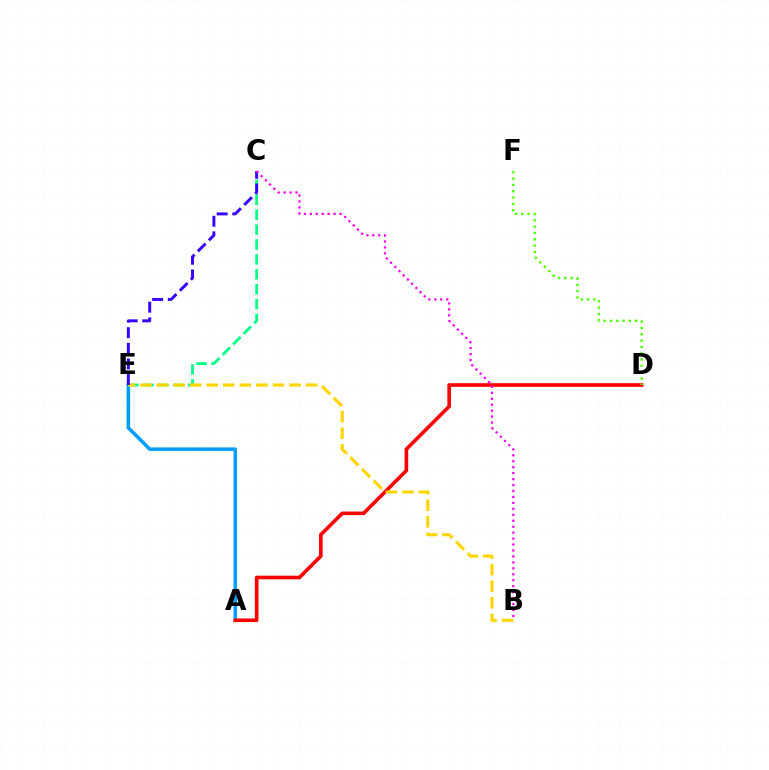{('A', 'E'): [{'color': '#009eff', 'line_style': 'solid', 'thickness': 2.57}], ('A', 'D'): [{'color': '#ff0000', 'line_style': 'solid', 'thickness': 2.61}], ('C', 'E'): [{'color': '#00ff86', 'line_style': 'dashed', 'thickness': 2.03}, {'color': '#3700ff', 'line_style': 'dashed', 'thickness': 2.12}], ('B', 'E'): [{'color': '#ffd500', 'line_style': 'dashed', 'thickness': 2.25}], ('D', 'F'): [{'color': '#4fff00', 'line_style': 'dotted', 'thickness': 1.72}], ('B', 'C'): [{'color': '#ff00ed', 'line_style': 'dotted', 'thickness': 1.62}]}